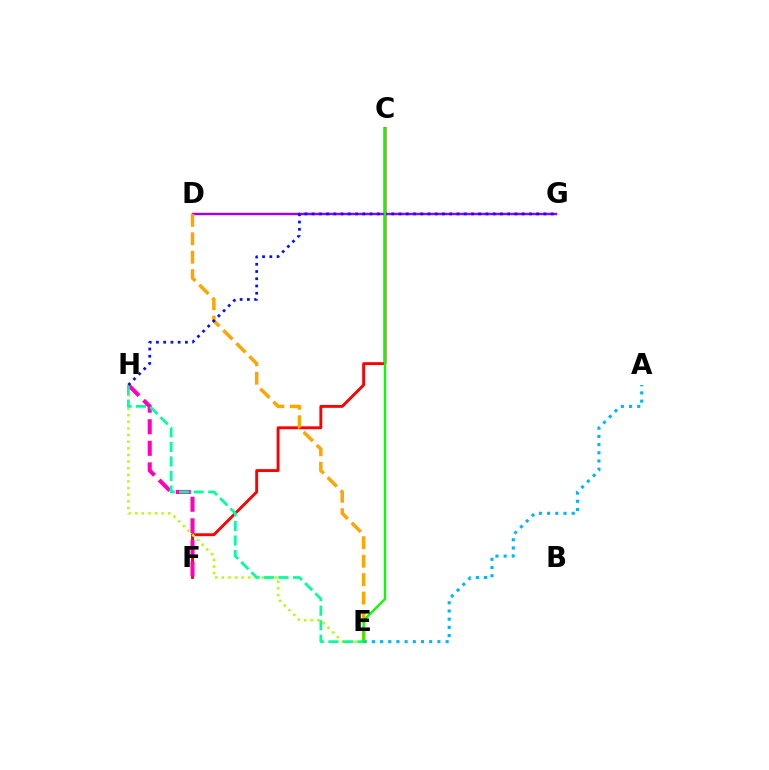{('D', 'G'): [{'color': '#9b00ff', 'line_style': 'solid', 'thickness': 1.74}], ('C', 'F'): [{'color': '#ff0000', 'line_style': 'solid', 'thickness': 2.07}], ('E', 'H'): [{'color': '#b3ff00', 'line_style': 'dotted', 'thickness': 1.8}, {'color': '#00ff9d', 'line_style': 'dashed', 'thickness': 1.97}], ('F', 'H'): [{'color': '#ff00bd', 'line_style': 'dashed', 'thickness': 2.93}], ('D', 'E'): [{'color': '#ffa500', 'line_style': 'dashed', 'thickness': 2.51}], ('G', 'H'): [{'color': '#0010ff', 'line_style': 'dotted', 'thickness': 1.97}], ('A', 'E'): [{'color': '#00b5ff', 'line_style': 'dotted', 'thickness': 2.23}], ('C', 'E'): [{'color': '#08ff00', 'line_style': 'solid', 'thickness': 1.68}]}